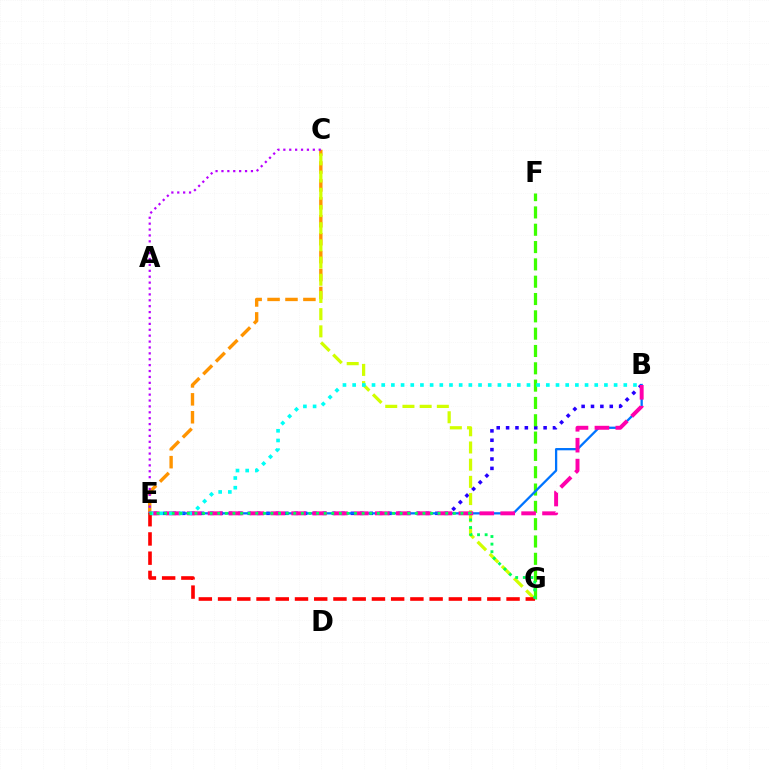{('C', 'E'): [{'color': '#ff9400', 'line_style': 'dashed', 'thickness': 2.43}, {'color': '#b900ff', 'line_style': 'dotted', 'thickness': 1.6}], ('B', 'E'): [{'color': '#2500ff', 'line_style': 'dotted', 'thickness': 2.55}, {'color': '#0074ff', 'line_style': 'solid', 'thickness': 1.64}, {'color': '#ff00ac', 'line_style': 'dashed', 'thickness': 2.84}, {'color': '#00fff6', 'line_style': 'dotted', 'thickness': 2.63}], ('F', 'G'): [{'color': '#3dff00', 'line_style': 'dashed', 'thickness': 2.35}], ('C', 'G'): [{'color': '#d1ff00', 'line_style': 'dashed', 'thickness': 2.34}], ('E', 'G'): [{'color': '#ff0000', 'line_style': 'dashed', 'thickness': 2.61}, {'color': '#00ff5c', 'line_style': 'dotted', 'thickness': 2.06}]}